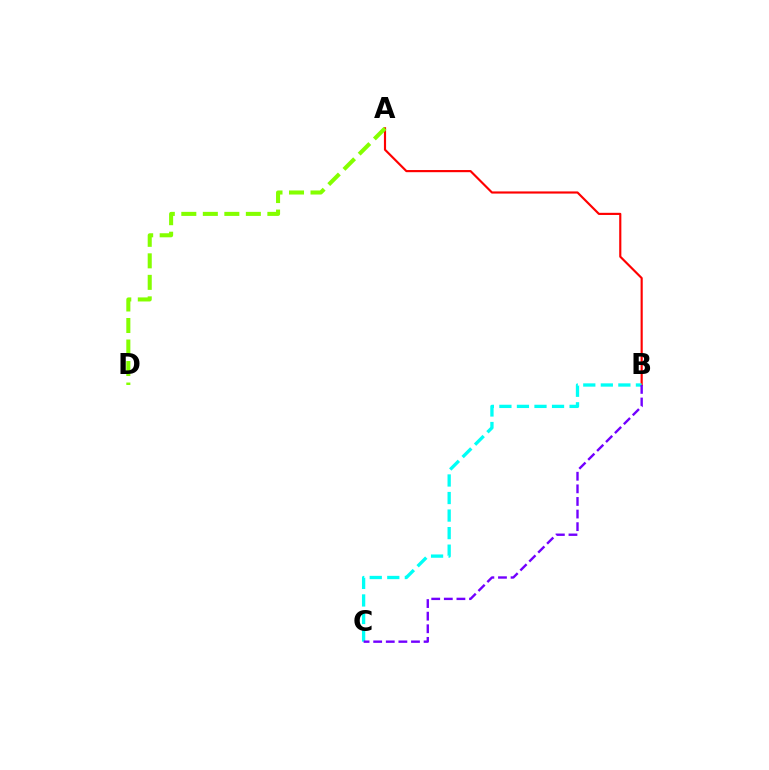{('A', 'B'): [{'color': '#ff0000', 'line_style': 'solid', 'thickness': 1.55}], ('B', 'C'): [{'color': '#00fff6', 'line_style': 'dashed', 'thickness': 2.38}, {'color': '#7200ff', 'line_style': 'dashed', 'thickness': 1.71}], ('A', 'D'): [{'color': '#84ff00', 'line_style': 'dashed', 'thickness': 2.92}]}